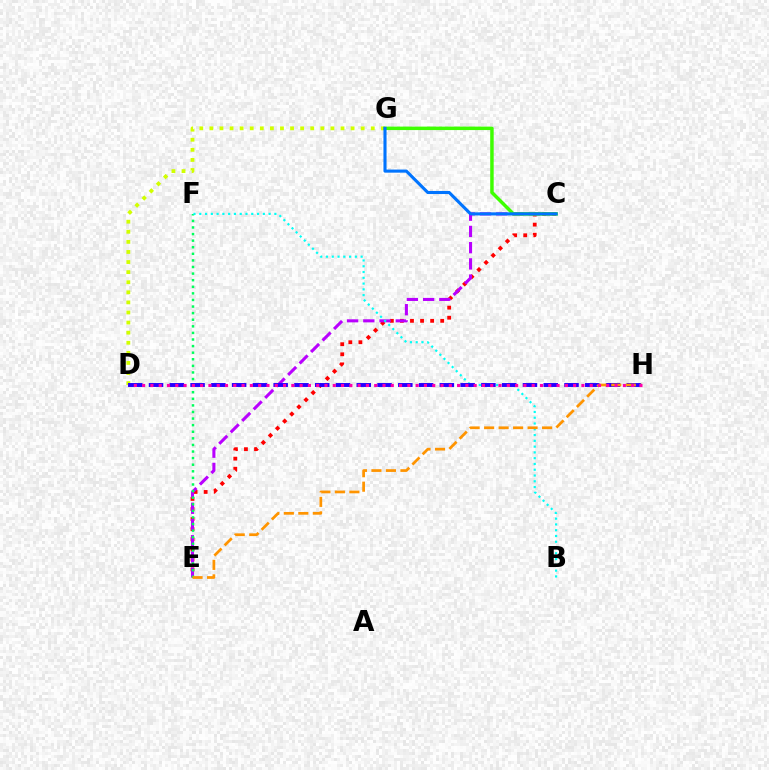{('C', 'E'): [{'color': '#ff0000', 'line_style': 'dotted', 'thickness': 2.74}, {'color': '#b900ff', 'line_style': 'dashed', 'thickness': 2.21}], ('D', 'G'): [{'color': '#d1ff00', 'line_style': 'dotted', 'thickness': 2.74}], ('E', 'F'): [{'color': '#00ff5c', 'line_style': 'dotted', 'thickness': 1.79}], ('C', 'G'): [{'color': '#3dff00', 'line_style': 'solid', 'thickness': 2.5}, {'color': '#0074ff', 'line_style': 'solid', 'thickness': 2.23}], ('B', 'F'): [{'color': '#00fff6', 'line_style': 'dotted', 'thickness': 1.57}], ('D', 'H'): [{'color': '#2500ff', 'line_style': 'dashed', 'thickness': 2.82}, {'color': '#ff00ac', 'line_style': 'dotted', 'thickness': 2.25}], ('E', 'H'): [{'color': '#ff9400', 'line_style': 'dashed', 'thickness': 1.97}]}